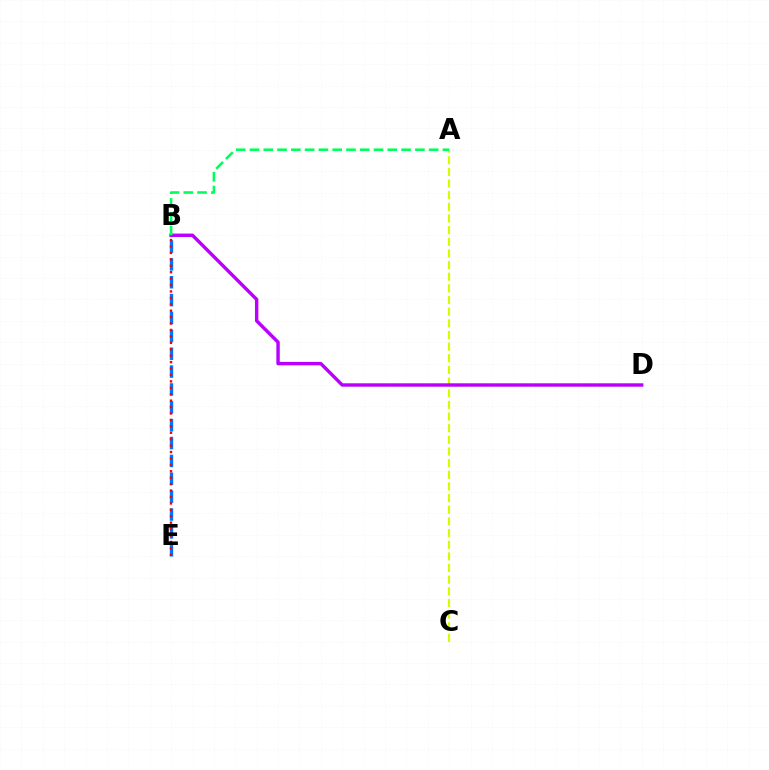{('B', 'E'): [{'color': '#0074ff', 'line_style': 'dashed', 'thickness': 2.43}, {'color': '#ff0000', 'line_style': 'dotted', 'thickness': 1.75}], ('A', 'C'): [{'color': '#d1ff00', 'line_style': 'dashed', 'thickness': 1.58}], ('B', 'D'): [{'color': '#b900ff', 'line_style': 'solid', 'thickness': 2.46}], ('A', 'B'): [{'color': '#00ff5c', 'line_style': 'dashed', 'thickness': 1.87}]}